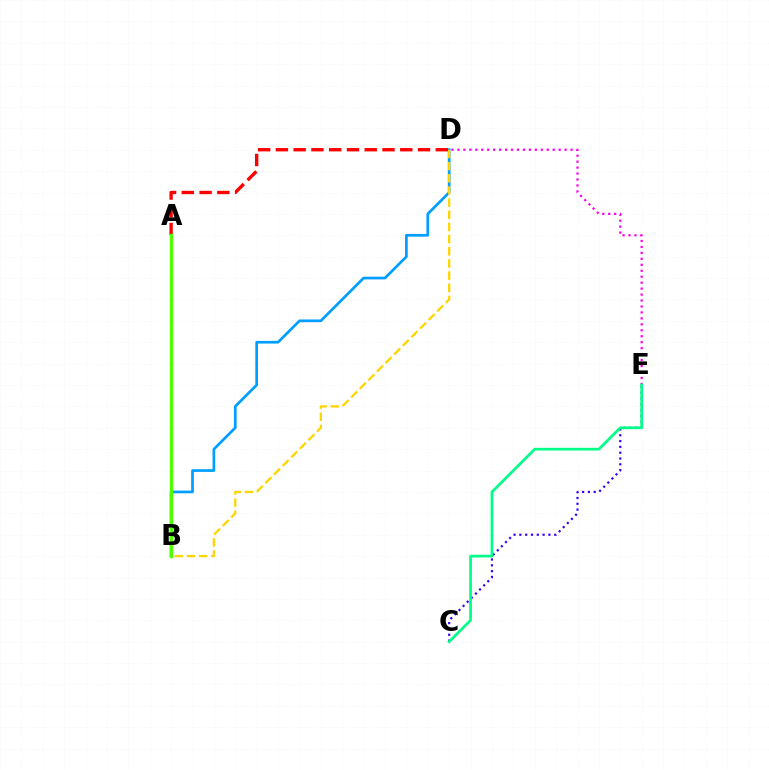{('C', 'E'): [{'color': '#3700ff', 'line_style': 'dotted', 'thickness': 1.58}, {'color': '#00ff86', 'line_style': 'solid', 'thickness': 1.95}], ('B', 'D'): [{'color': '#009eff', 'line_style': 'solid', 'thickness': 1.94}, {'color': '#ffd500', 'line_style': 'dashed', 'thickness': 1.65}], ('A', 'D'): [{'color': '#ff0000', 'line_style': 'dashed', 'thickness': 2.41}], ('A', 'B'): [{'color': '#4fff00', 'line_style': 'solid', 'thickness': 2.42}], ('D', 'E'): [{'color': '#ff00ed', 'line_style': 'dotted', 'thickness': 1.62}]}